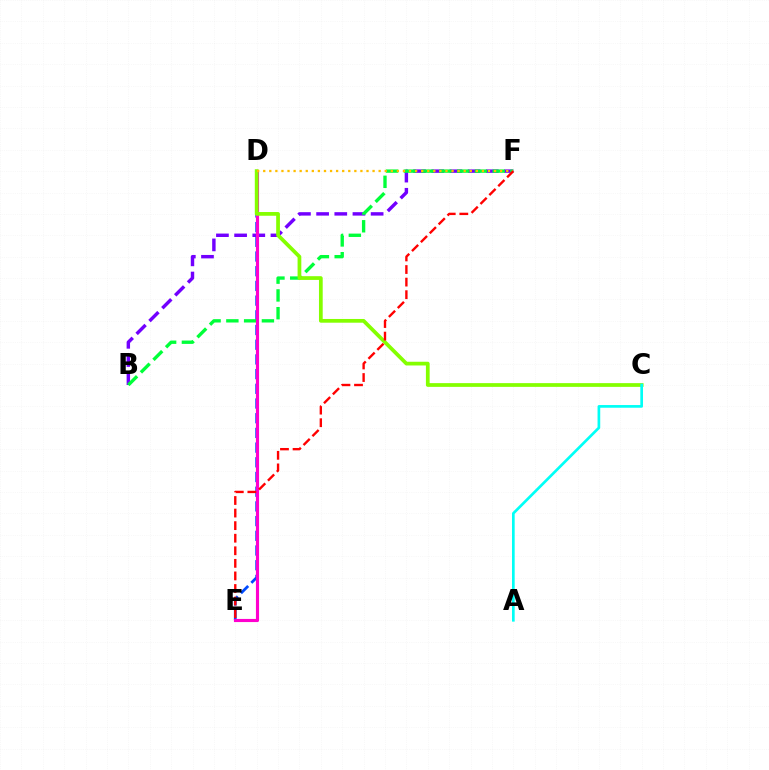{('B', 'F'): [{'color': '#7200ff', 'line_style': 'dashed', 'thickness': 2.47}, {'color': '#00ff39', 'line_style': 'dashed', 'thickness': 2.41}], ('D', 'E'): [{'color': '#004bff', 'line_style': 'dashed', 'thickness': 2.0}, {'color': '#ff00cf', 'line_style': 'solid', 'thickness': 2.26}], ('C', 'D'): [{'color': '#84ff00', 'line_style': 'solid', 'thickness': 2.69}], ('D', 'F'): [{'color': '#ffbd00', 'line_style': 'dotted', 'thickness': 1.65}], ('A', 'C'): [{'color': '#00fff6', 'line_style': 'solid', 'thickness': 1.93}], ('E', 'F'): [{'color': '#ff0000', 'line_style': 'dashed', 'thickness': 1.71}]}